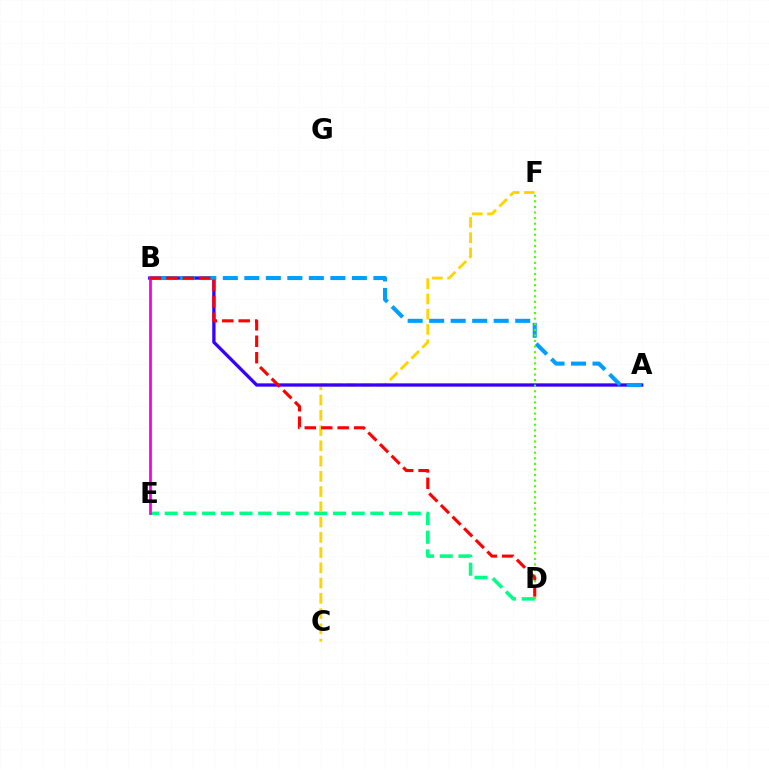{('D', 'E'): [{'color': '#00ff86', 'line_style': 'dashed', 'thickness': 2.54}], ('C', 'F'): [{'color': '#ffd500', 'line_style': 'dashed', 'thickness': 2.07}], ('A', 'B'): [{'color': '#3700ff', 'line_style': 'solid', 'thickness': 2.38}, {'color': '#009eff', 'line_style': 'dashed', 'thickness': 2.92}], ('D', 'F'): [{'color': '#4fff00', 'line_style': 'dotted', 'thickness': 1.52}], ('B', 'E'): [{'color': '#ff00ed', 'line_style': 'solid', 'thickness': 2.02}], ('B', 'D'): [{'color': '#ff0000', 'line_style': 'dashed', 'thickness': 2.23}]}